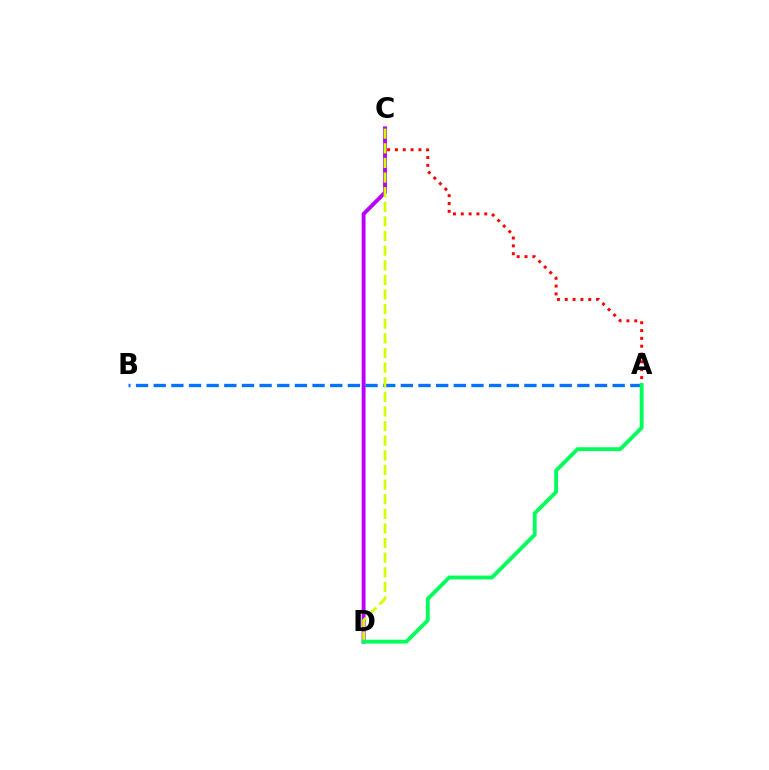{('A', 'C'): [{'color': '#ff0000', 'line_style': 'dotted', 'thickness': 2.13}], ('C', 'D'): [{'color': '#b900ff', 'line_style': 'solid', 'thickness': 2.81}, {'color': '#d1ff00', 'line_style': 'dashed', 'thickness': 1.99}], ('A', 'B'): [{'color': '#0074ff', 'line_style': 'dashed', 'thickness': 2.4}], ('A', 'D'): [{'color': '#00ff5c', 'line_style': 'solid', 'thickness': 2.78}]}